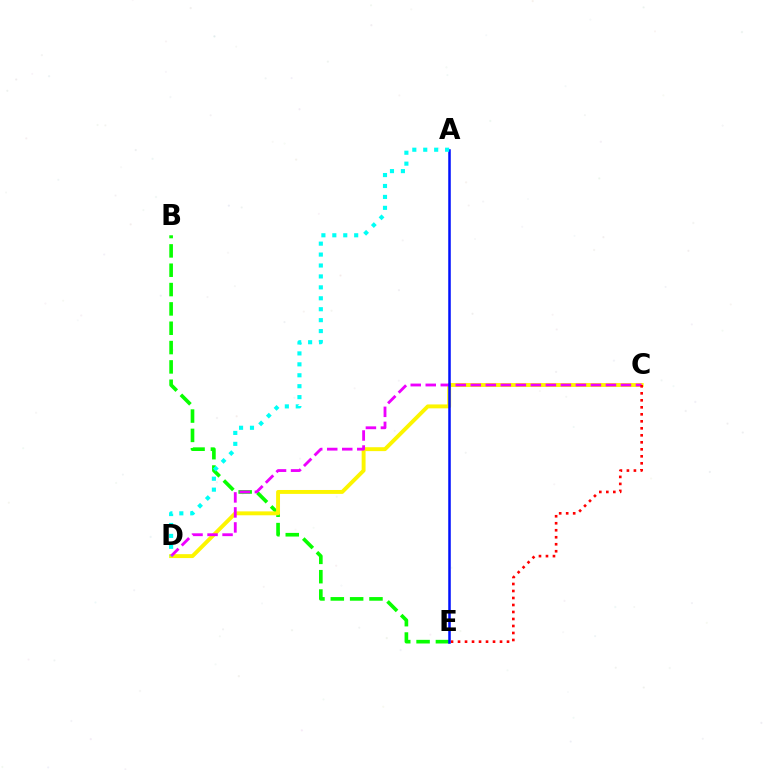{('B', 'E'): [{'color': '#08ff00', 'line_style': 'dashed', 'thickness': 2.63}], ('C', 'D'): [{'color': '#fcf500', 'line_style': 'solid', 'thickness': 2.81}, {'color': '#ee00ff', 'line_style': 'dashed', 'thickness': 2.04}], ('C', 'E'): [{'color': '#ff0000', 'line_style': 'dotted', 'thickness': 1.9}], ('A', 'E'): [{'color': '#0010ff', 'line_style': 'solid', 'thickness': 1.81}], ('A', 'D'): [{'color': '#00fff6', 'line_style': 'dotted', 'thickness': 2.97}]}